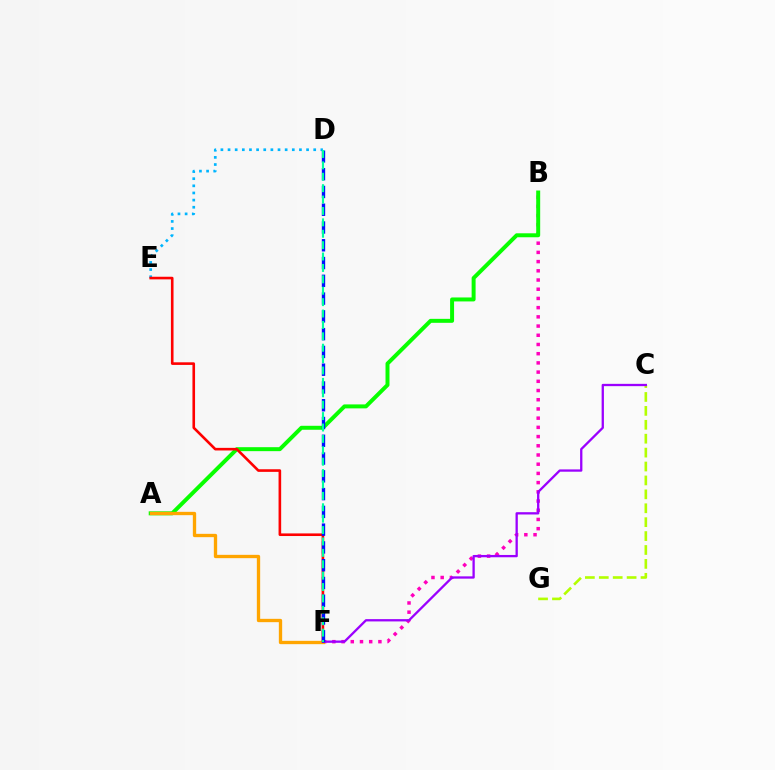{('B', 'F'): [{'color': '#ff00bd', 'line_style': 'dotted', 'thickness': 2.5}], ('D', 'E'): [{'color': '#00b5ff', 'line_style': 'dotted', 'thickness': 1.94}], ('A', 'B'): [{'color': '#08ff00', 'line_style': 'solid', 'thickness': 2.86}], ('E', 'F'): [{'color': '#ff0000', 'line_style': 'solid', 'thickness': 1.88}], ('C', 'G'): [{'color': '#b3ff00', 'line_style': 'dashed', 'thickness': 1.89}], ('A', 'F'): [{'color': '#ffa500', 'line_style': 'solid', 'thickness': 2.4}], ('C', 'F'): [{'color': '#9b00ff', 'line_style': 'solid', 'thickness': 1.66}], ('D', 'F'): [{'color': '#0010ff', 'line_style': 'dashed', 'thickness': 2.41}, {'color': '#00ff9d', 'line_style': 'dashed', 'thickness': 1.55}]}